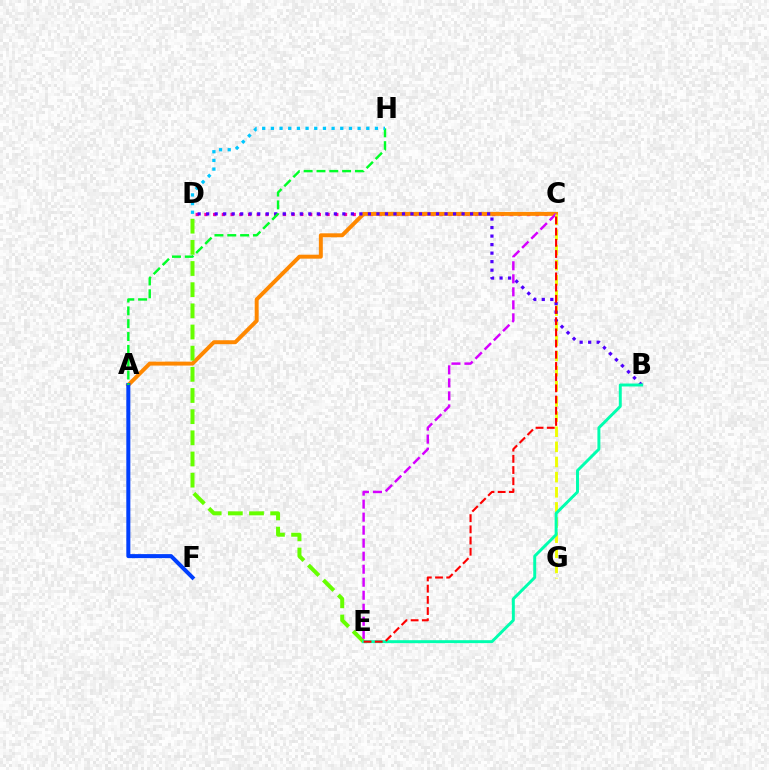{('C', 'D'): [{'color': '#ff00a0', 'line_style': 'dotted', 'thickness': 2.37}], ('A', 'C'): [{'color': '#ff8800', 'line_style': 'solid', 'thickness': 2.84}], ('A', 'F'): [{'color': '#003fff', 'line_style': 'solid', 'thickness': 2.89}], ('D', 'E'): [{'color': '#66ff00', 'line_style': 'dashed', 'thickness': 2.88}], ('C', 'E'): [{'color': '#d600ff', 'line_style': 'dashed', 'thickness': 1.77}, {'color': '#ff0000', 'line_style': 'dashed', 'thickness': 1.52}], ('C', 'G'): [{'color': '#eeff00', 'line_style': 'dashed', 'thickness': 2.06}], ('B', 'D'): [{'color': '#4f00ff', 'line_style': 'dotted', 'thickness': 2.31}], ('B', 'E'): [{'color': '#00ffaf', 'line_style': 'solid', 'thickness': 2.12}], ('A', 'H'): [{'color': '#00ff27', 'line_style': 'dashed', 'thickness': 1.74}], ('D', 'H'): [{'color': '#00c7ff', 'line_style': 'dotted', 'thickness': 2.36}]}